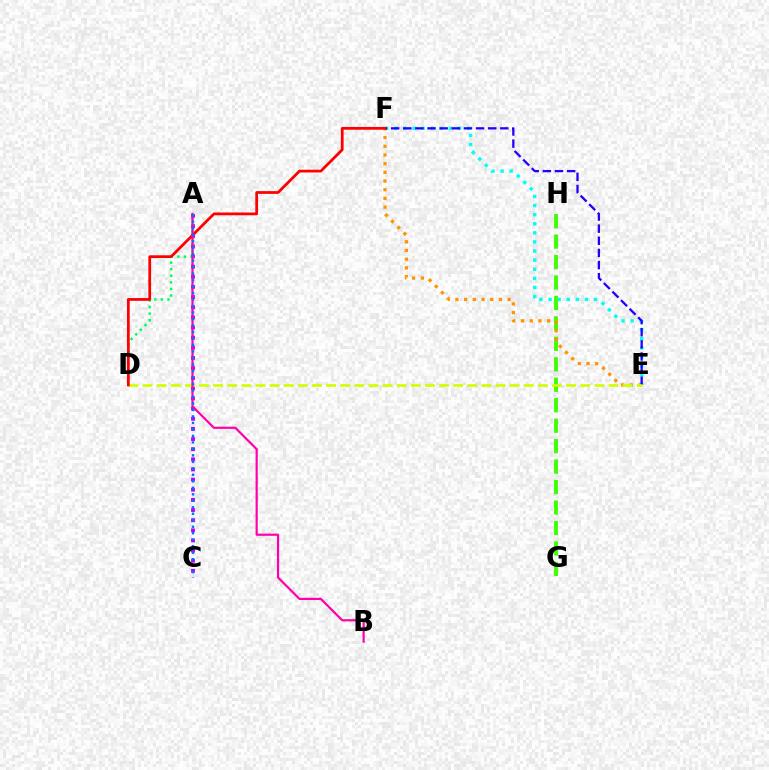{('A', 'C'): [{'color': '#b900ff', 'line_style': 'dotted', 'thickness': 2.76}, {'color': '#0074ff', 'line_style': 'dotted', 'thickness': 1.76}], ('E', 'F'): [{'color': '#00fff6', 'line_style': 'dotted', 'thickness': 2.47}, {'color': '#ff9400', 'line_style': 'dotted', 'thickness': 2.36}, {'color': '#2500ff', 'line_style': 'dashed', 'thickness': 1.65}], ('A', 'D'): [{'color': '#00ff5c', 'line_style': 'dotted', 'thickness': 1.79}], ('G', 'H'): [{'color': '#3dff00', 'line_style': 'dashed', 'thickness': 2.78}], ('D', 'E'): [{'color': '#d1ff00', 'line_style': 'dashed', 'thickness': 1.92}], ('D', 'F'): [{'color': '#ff0000', 'line_style': 'solid', 'thickness': 1.99}], ('A', 'B'): [{'color': '#ff00ac', 'line_style': 'solid', 'thickness': 1.58}]}